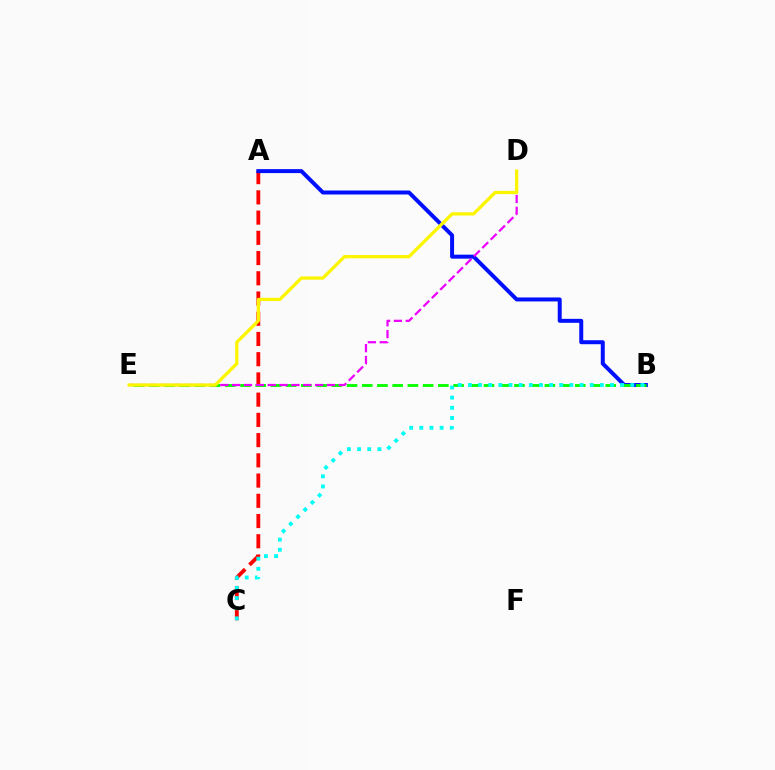{('A', 'C'): [{'color': '#ff0000', 'line_style': 'dashed', 'thickness': 2.75}], ('A', 'B'): [{'color': '#0010ff', 'line_style': 'solid', 'thickness': 2.87}], ('B', 'E'): [{'color': '#08ff00', 'line_style': 'dashed', 'thickness': 2.07}], ('B', 'C'): [{'color': '#00fff6', 'line_style': 'dotted', 'thickness': 2.76}], ('D', 'E'): [{'color': '#ee00ff', 'line_style': 'dashed', 'thickness': 1.61}, {'color': '#fcf500', 'line_style': 'solid', 'thickness': 2.35}]}